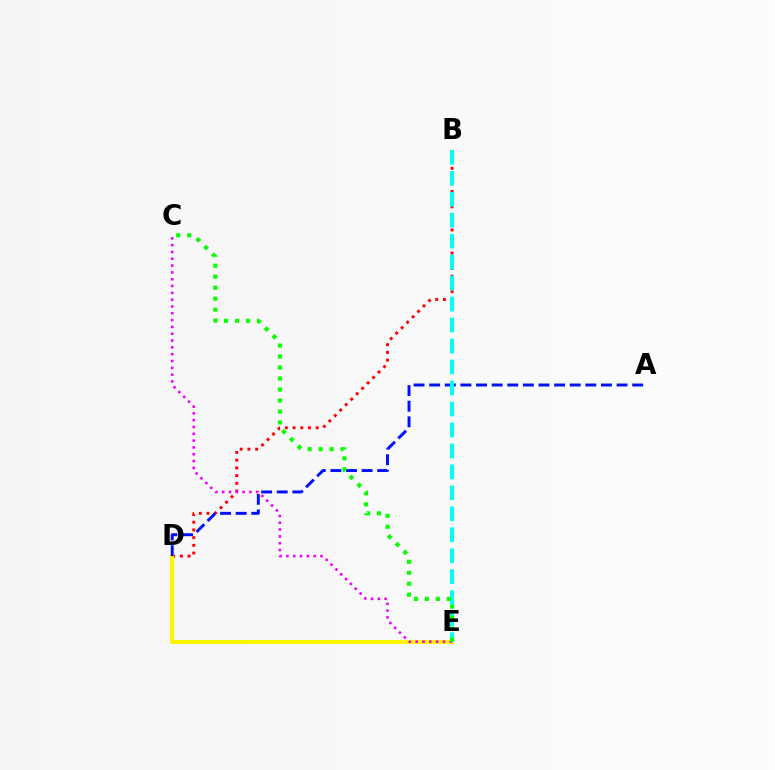{('B', 'D'): [{'color': '#ff0000', 'line_style': 'dotted', 'thickness': 2.09}], ('D', 'E'): [{'color': '#fcf500', 'line_style': 'solid', 'thickness': 2.91}], ('A', 'D'): [{'color': '#0010ff', 'line_style': 'dashed', 'thickness': 2.12}], ('C', 'E'): [{'color': '#ee00ff', 'line_style': 'dotted', 'thickness': 1.85}, {'color': '#08ff00', 'line_style': 'dotted', 'thickness': 2.99}], ('B', 'E'): [{'color': '#00fff6', 'line_style': 'dashed', 'thickness': 2.85}]}